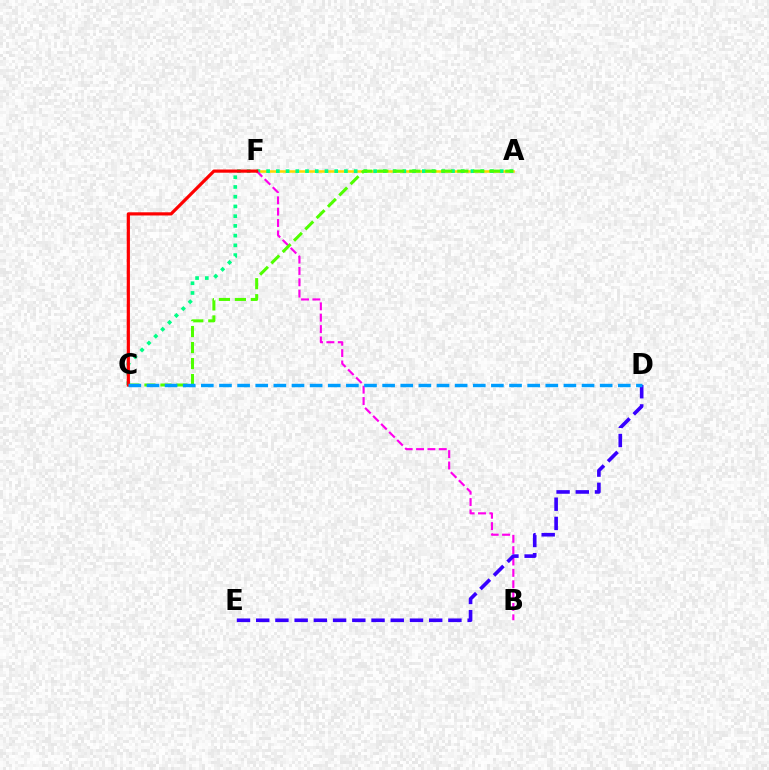{('A', 'F'): [{'color': '#ffd500', 'line_style': 'solid', 'thickness': 1.83}], ('A', 'C'): [{'color': '#00ff86', 'line_style': 'dotted', 'thickness': 2.64}, {'color': '#4fff00', 'line_style': 'dashed', 'thickness': 2.17}], ('B', 'F'): [{'color': '#ff00ed', 'line_style': 'dashed', 'thickness': 1.54}], ('D', 'E'): [{'color': '#3700ff', 'line_style': 'dashed', 'thickness': 2.61}], ('C', 'F'): [{'color': '#ff0000', 'line_style': 'solid', 'thickness': 2.3}], ('C', 'D'): [{'color': '#009eff', 'line_style': 'dashed', 'thickness': 2.46}]}